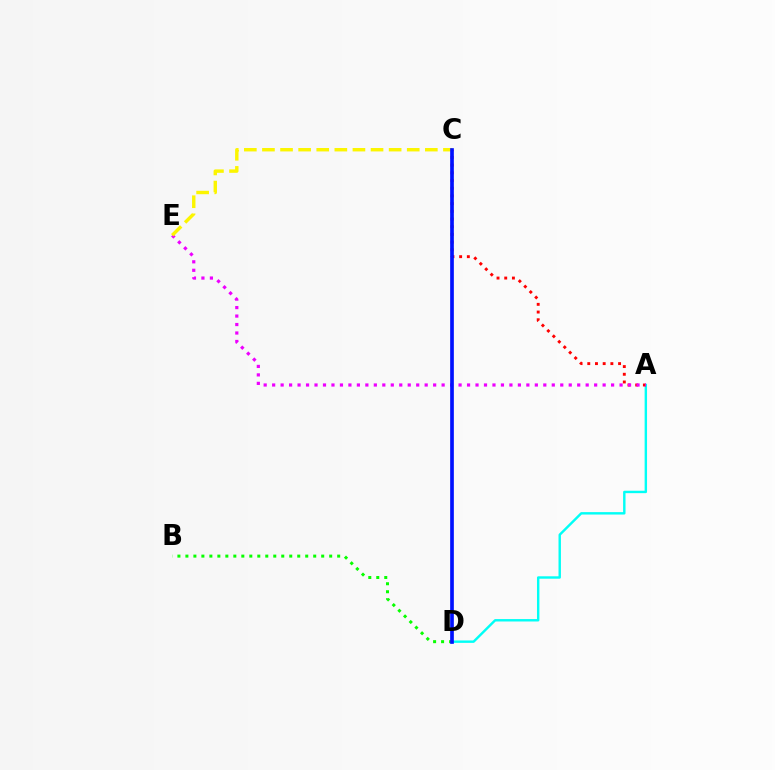{('A', 'D'): [{'color': '#00fff6', 'line_style': 'solid', 'thickness': 1.74}], ('A', 'C'): [{'color': '#ff0000', 'line_style': 'dotted', 'thickness': 2.09}], ('B', 'D'): [{'color': '#08ff00', 'line_style': 'dotted', 'thickness': 2.17}], ('A', 'E'): [{'color': '#ee00ff', 'line_style': 'dotted', 'thickness': 2.3}], ('C', 'E'): [{'color': '#fcf500', 'line_style': 'dashed', 'thickness': 2.46}], ('C', 'D'): [{'color': '#0010ff', 'line_style': 'solid', 'thickness': 2.65}]}